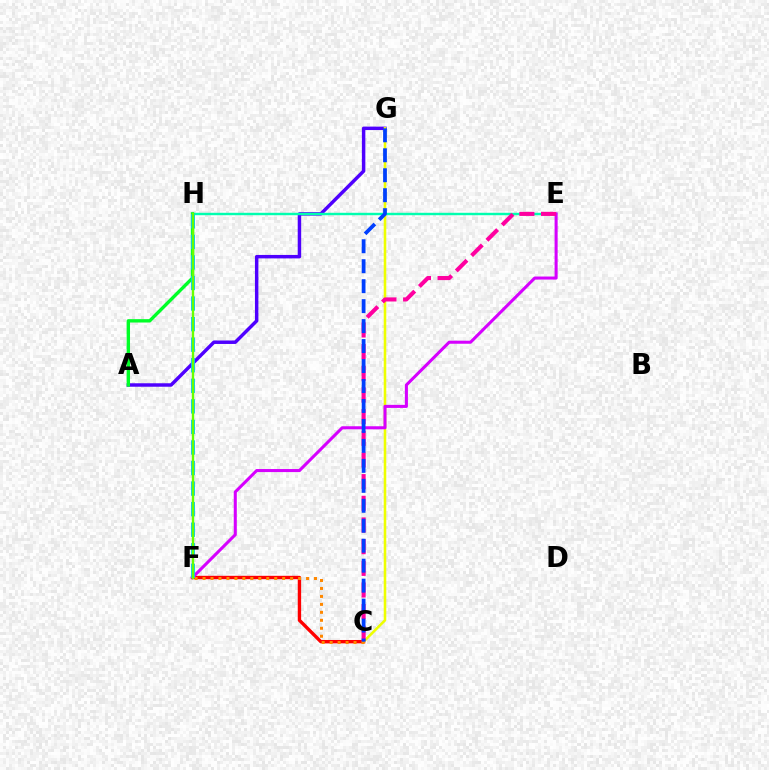{('A', 'G'): [{'color': '#4f00ff', 'line_style': 'solid', 'thickness': 2.49}], ('E', 'H'): [{'color': '#00ffaf', 'line_style': 'solid', 'thickness': 1.74}], ('C', 'F'): [{'color': '#ff0000', 'line_style': 'solid', 'thickness': 2.43}, {'color': '#ff8800', 'line_style': 'dotted', 'thickness': 2.16}], ('C', 'G'): [{'color': '#eeff00', 'line_style': 'solid', 'thickness': 1.84}, {'color': '#003fff', 'line_style': 'dashed', 'thickness': 2.71}], ('A', 'H'): [{'color': '#00ff27', 'line_style': 'solid', 'thickness': 2.42}], ('E', 'F'): [{'color': '#d600ff', 'line_style': 'solid', 'thickness': 2.2}], ('F', 'H'): [{'color': '#00c7ff', 'line_style': 'dashed', 'thickness': 2.79}, {'color': '#66ff00', 'line_style': 'solid', 'thickness': 1.7}], ('C', 'E'): [{'color': '#ff00a0', 'line_style': 'dashed', 'thickness': 2.94}]}